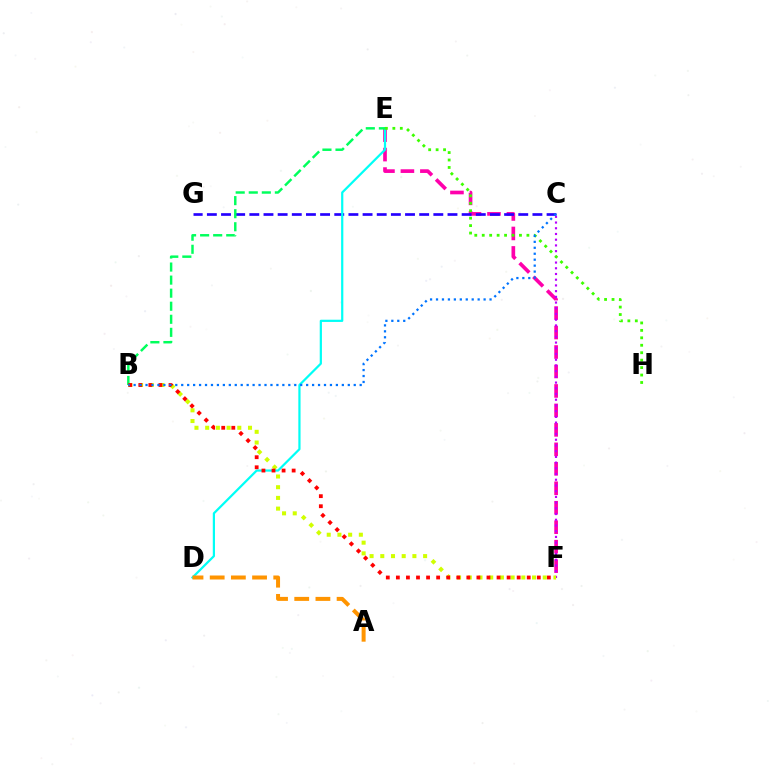{('E', 'F'): [{'color': '#ff00ac', 'line_style': 'dashed', 'thickness': 2.64}], ('C', 'G'): [{'color': '#2500ff', 'line_style': 'dashed', 'thickness': 1.92}], ('C', 'F'): [{'color': '#b900ff', 'line_style': 'dotted', 'thickness': 1.55}], ('B', 'F'): [{'color': '#d1ff00', 'line_style': 'dotted', 'thickness': 2.91}, {'color': '#ff0000', 'line_style': 'dotted', 'thickness': 2.73}], ('D', 'E'): [{'color': '#00fff6', 'line_style': 'solid', 'thickness': 1.6}], ('E', 'H'): [{'color': '#3dff00', 'line_style': 'dotted', 'thickness': 2.02}], ('B', 'E'): [{'color': '#00ff5c', 'line_style': 'dashed', 'thickness': 1.77}], ('B', 'C'): [{'color': '#0074ff', 'line_style': 'dotted', 'thickness': 1.62}], ('A', 'D'): [{'color': '#ff9400', 'line_style': 'dashed', 'thickness': 2.88}]}